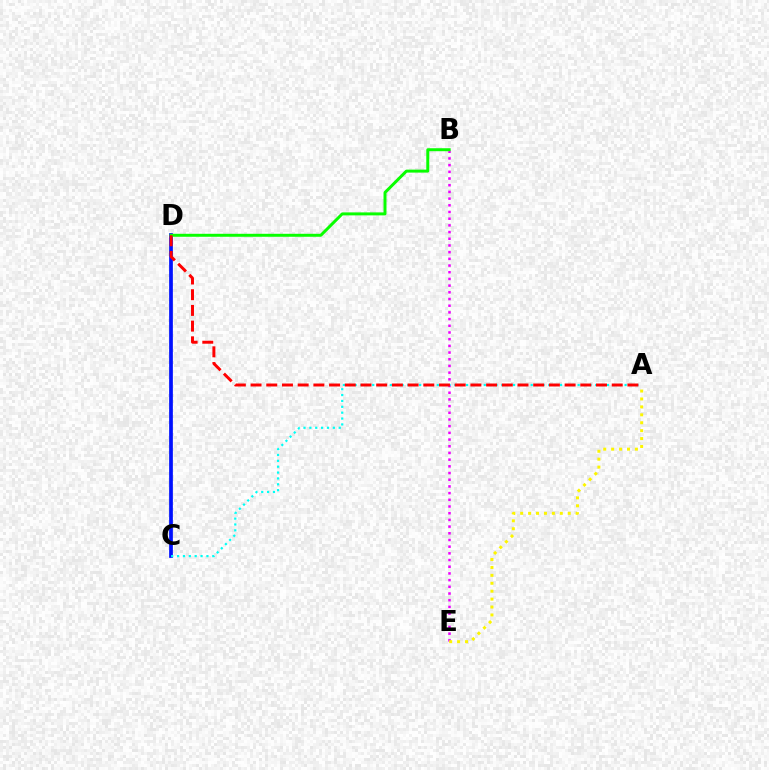{('C', 'D'): [{'color': '#0010ff', 'line_style': 'solid', 'thickness': 2.68}], ('B', 'E'): [{'color': '#ee00ff', 'line_style': 'dotted', 'thickness': 1.82}], ('B', 'D'): [{'color': '#08ff00', 'line_style': 'solid', 'thickness': 2.14}], ('A', 'C'): [{'color': '#00fff6', 'line_style': 'dotted', 'thickness': 1.59}], ('A', 'E'): [{'color': '#fcf500', 'line_style': 'dotted', 'thickness': 2.15}], ('A', 'D'): [{'color': '#ff0000', 'line_style': 'dashed', 'thickness': 2.13}]}